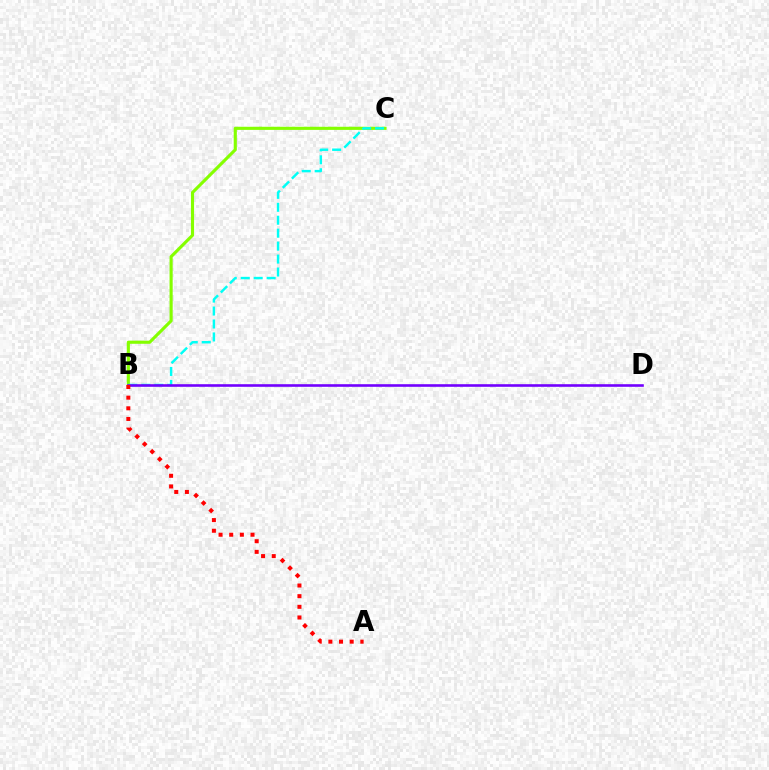{('B', 'C'): [{'color': '#84ff00', 'line_style': 'solid', 'thickness': 2.25}, {'color': '#00fff6', 'line_style': 'dashed', 'thickness': 1.76}], ('B', 'D'): [{'color': '#7200ff', 'line_style': 'solid', 'thickness': 1.88}], ('A', 'B'): [{'color': '#ff0000', 'line_style': 'dotted', 'thickness': 2.89}]}